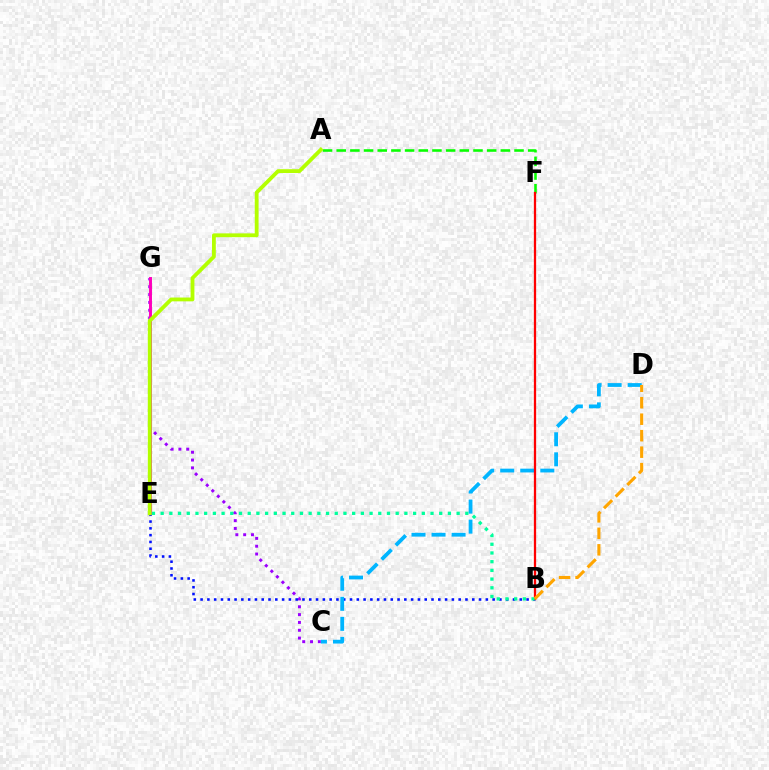{('C', 'G'): [{'color': '#9b00ff', 'line_style': 'dotted', 'thickness': 2.13}], ('B', 'E'): [{'color': '#0010ff', 'line_style': 'dotted', 'thickness': 1.85}, {'color': '#00ff9d', 'line_style': 'dotted', 'thickness': 2.37}], ('C', 'D'): [{'color': '#00b5ff', 'line_style': 'dashed', 'thickness': 2.72}], ('A', 'F'): [{'color': '#08ff00', 'line_style': 'dashed', 'thickness': 1.86}], ('B', 'F'): [{'color': '#ff0000', 'line_style': 'solid', 'thickness': 1.63}], ('E', 'G'): [{'color': '#ff00bd', 'line_style': 'solid', 'thickness': 2.12}], ('A', 'E'): [{'color': '#b3ff00', 'line_style': 'solid', 'thickness': 2.75}], ('B', 'D'): [{'color': '#ffa500', 'line_style': 'dashed', 'thickness': 2.24}]}